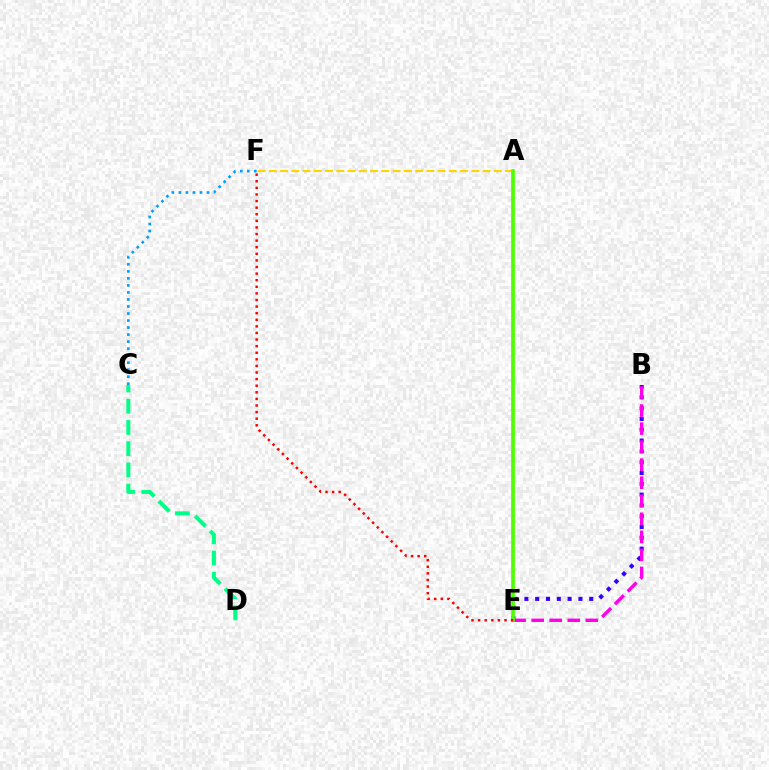{('C', 'D'): [{'color': '#00ff86', 'line_style': 'dashed', 'thickness': 2.88}], ('A', 'F'): [{'color': '#ffd500', 'line_style': 'dashed', 'thickness': 1.53}], ('C', 'F'): [{'color': '#009eff', 'line_style': 'dotted', 'thickness': 1.91}], ('B', 'E'): [{'color': '#3700ff', 'line_style': 'dotted', 'thickness': 2.94}, {'color': '#ff00ed', 'line_style': 'dashed', 'thickness': 2.45}], ('A', 'E'): [{'color': '#4fff00', 'line_style': 'solid', 'thickness': 2.65}], ('E', 'F'): [{'color': '#ff0000', 'line_style': 'dotted', 'thickness': 1.79}]}